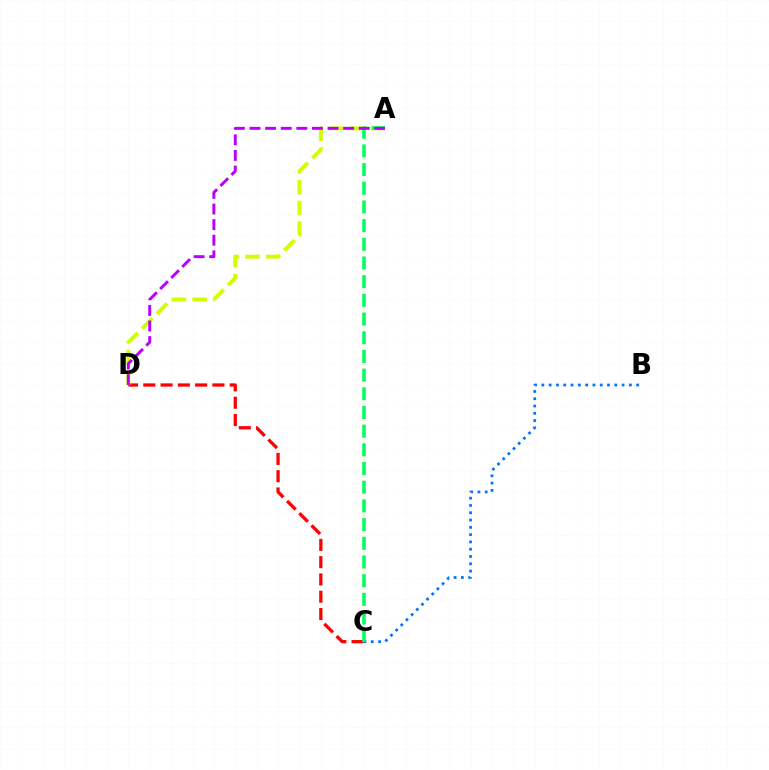{('C', 'D'): [{'color': '#ff0000', 'line_style': 'dashed', 'thickness': 2.35}], ('B', 'C'): [{'color': '#0074ff', 'line_style': 'dotted', 'thickness': 1.98}], ('A', 'D'): [{'color': '#d1ff00', 'line_style': 'dashed', 'thickness': 2.82}, {'color': '#b900ff', 'line_style': 'dashed', 'thickness': 2.12}], ('A', 'C'): [{'color': '#00ff5c', 'line_style': 'dashed', 'thickness': 2.54}]}